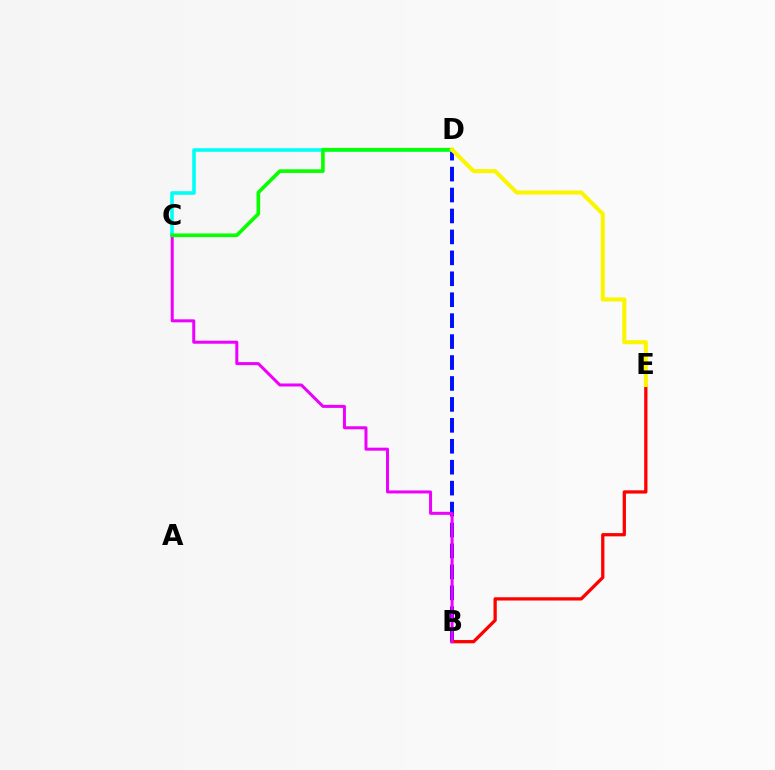{('B', 'D'): [{'color': '#0010ff', 'line_style': 'dashed', 'thickness': 2.84}], ('B', 'E'): [{'color': '#ff0000', 'line_style': 'solid', 'thickness': 2.36}], ('B', 'C'): [{'color': '#ee00ff', 'line_style': 'solid', 'thickness': 2.17}], ('C', 'D'): [{'color': '#00fff6', 'line_style': 'solid', 'thickness': 2.59}, {'color': '#08ff00', 'line_style': 'solid', 'thickness': 2.62}], ('D', 'E'): [{'color': '#fcf500', 'line_style': 'solid', 'thickness': 2.93}]}